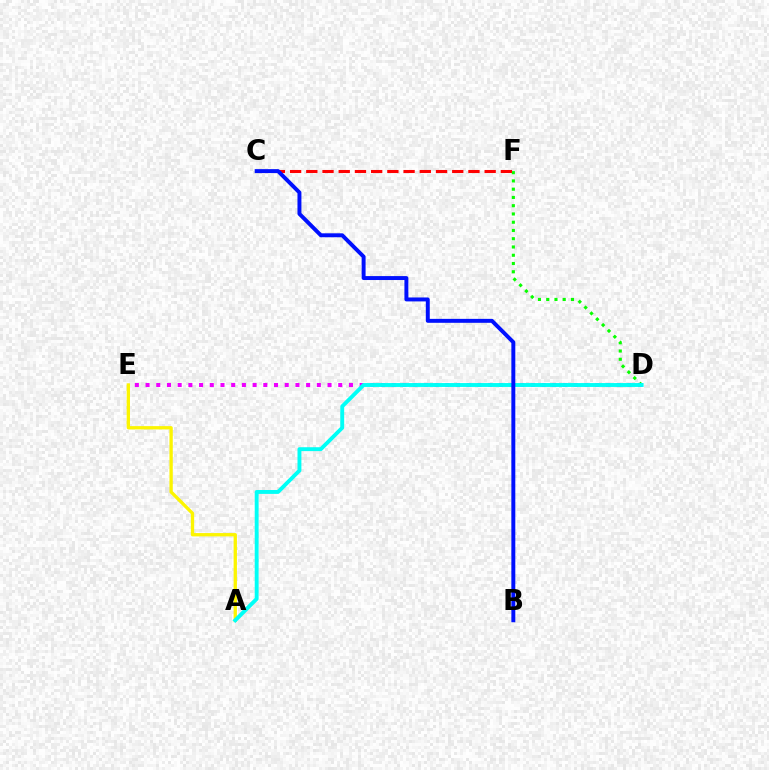{('D', 'E'): [{'color': '#ee00ff', 'line_style': 'dotted', 'thickness': 2.91}], ('D', 'F'): [{'color': '#08ff00', 'line_style': 'dotted', 'thickness': 2.24}], ('A', 'E'): [{'color': '#fcf500', 'line_style': 'solid', 'thickness': 2.39}], ('C', 'F'): [{'color': '#ff0000', 'line_style': 'dashed', 'thickness': 2.2}], ('A', 'D'): [{'color': '#00fff6', 'line_style': 'solid', 'thickness': 2.8}], ('B', 'C'): [{'color': '#0010ff', 'line_style': 'solid', 'thickness': 2.84}]}